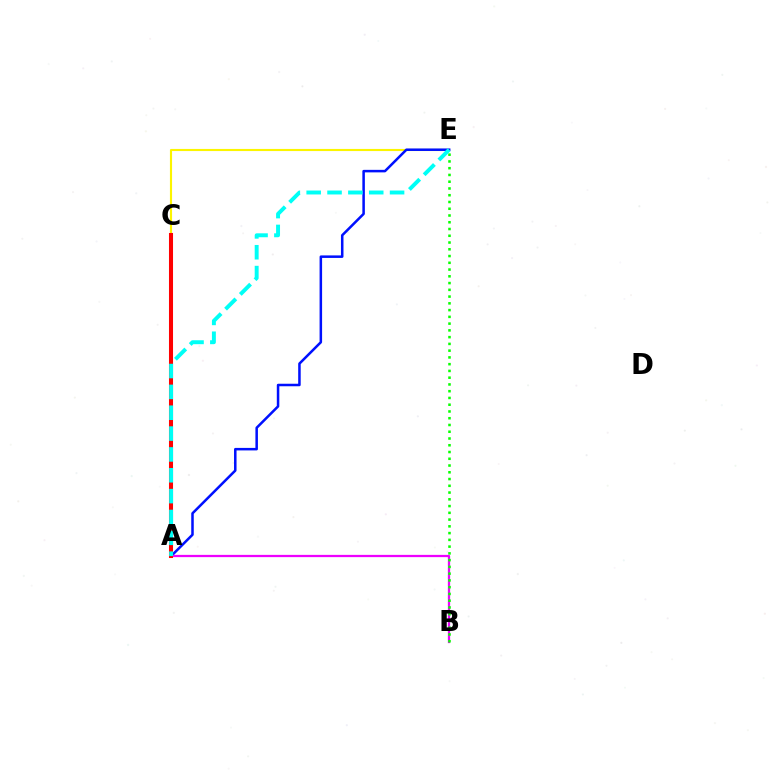{('C', 'E'): [{'color': '#fcf500', 'line_style': 'solid', 'thickness': 1.53}], ('A', 'E'): [{'color': '#0010ff', 'line_style': 'solid', 'thickness': 1.81}, {'color': '#00fff6', 'line_style': 'dashed', 'thickness': 2.83}], ('A', 'B'): [{'color': '#ee00ff', 'line_style': 'solid', 'thickness': 1.63}], ('A', 'C'): [{'color': '#ff0000', 'line_style': 'solid', 'thickness': 2.92}], ('B', 'E'): [{'color': '#08ff00', 'line_style': 'dotted', 'thickness': 1.84}]}